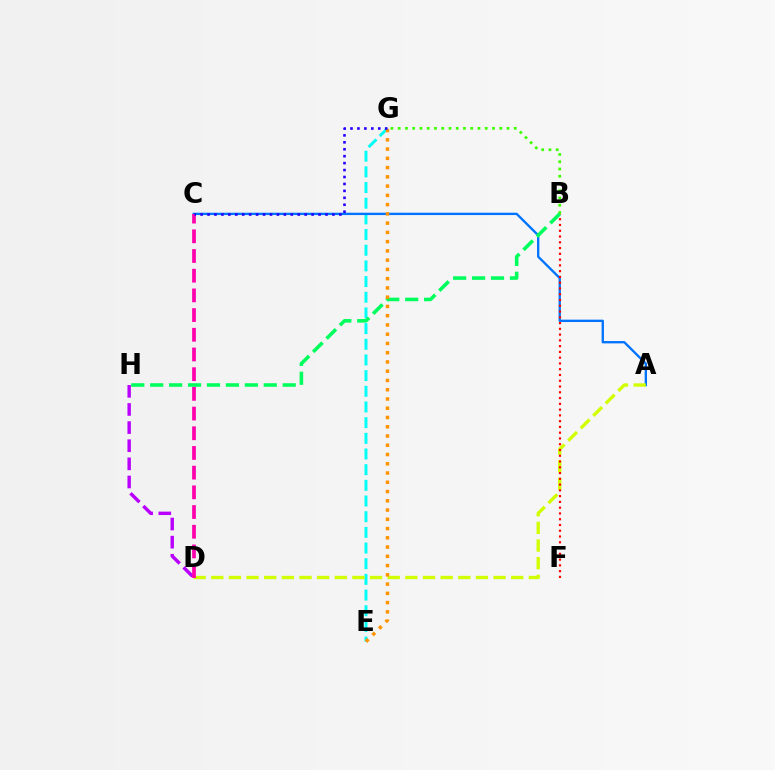{('E', 'G'): [{'color': '#00fff6', 'line_style': 'dashed', 'thickness': 2.13}, {'color': '#ff9400', 'line_style': 'dotted', 'thickness': 2.51}], ('A', 'C'): [{'color': '#0074ff', 'line_style': 'solid', 'thickness': 1.69}], ('A', 'D'): [{'color': '#d1ff00', 'line_style': 'dashed', 'thickness': 2.4}], ('D', 'H'): [{'color': '#b900ff', 'line_style': 'dashed', 'thickness': 2.46}], ('B', 'F'): [{'color': '#ff0000', 'line_style': 'dotted', 'thickness': 1.57}], ('B', 'G'): [{'color': '#3dff00', 'line_style': 'dotted', 'thickness': 1.97}], ('B', 'H'): [{'color': '#00ff5c', 'line_style': 'dashed', 'thickness': 2.57}], ('C', 'D'): [{'color': '#ff00ac', 'line_style': 'dashed', 'thickness': 2.68}], ('C', 'G'): [{'color': '#2500ff', 'line_style': 'dotted', 'thickness': 1.89}]}